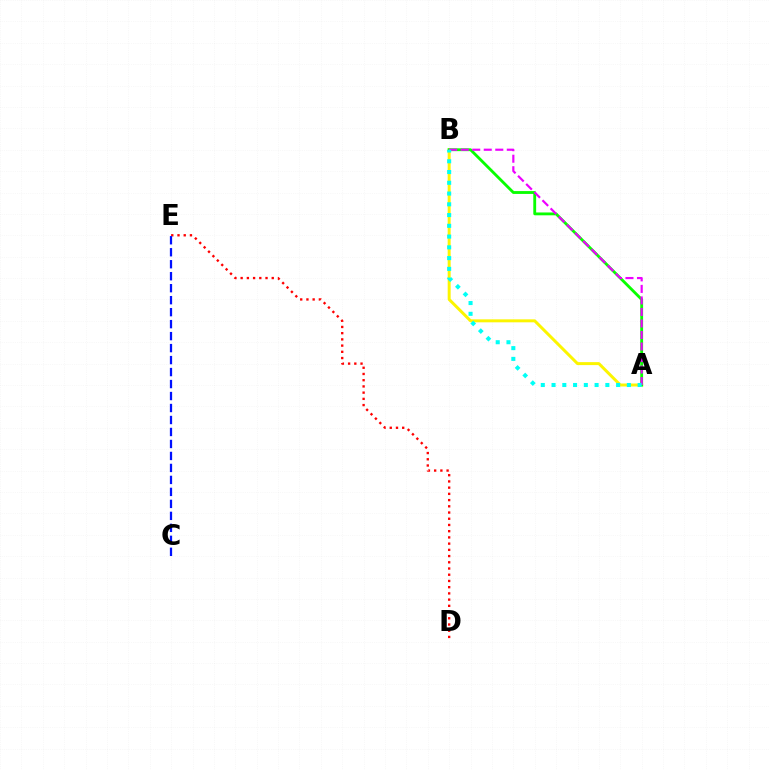{('D', 'E'): [{'color': '#ff0000', 'line_style': 'dotted', 'thickness': 1.69}], ('A', 'B'): [{'color': '#fcf500', 'line_style': 'solid', 'thickness': 2.14}, {'color': '#08ff00', 'line_style': 'solid', 'thickness': 2.05}, {'color': '#ee00ff', 'line_style': 'dashed', 'thickness': 1.57}, {'color': '#00fff6', 'line_style': 'dotted', 'thickness': 2.92}], ('C', 'E'): [{'color': '#0010ff', 'line_style': 'dashed', 'thickness': 1.63}]}